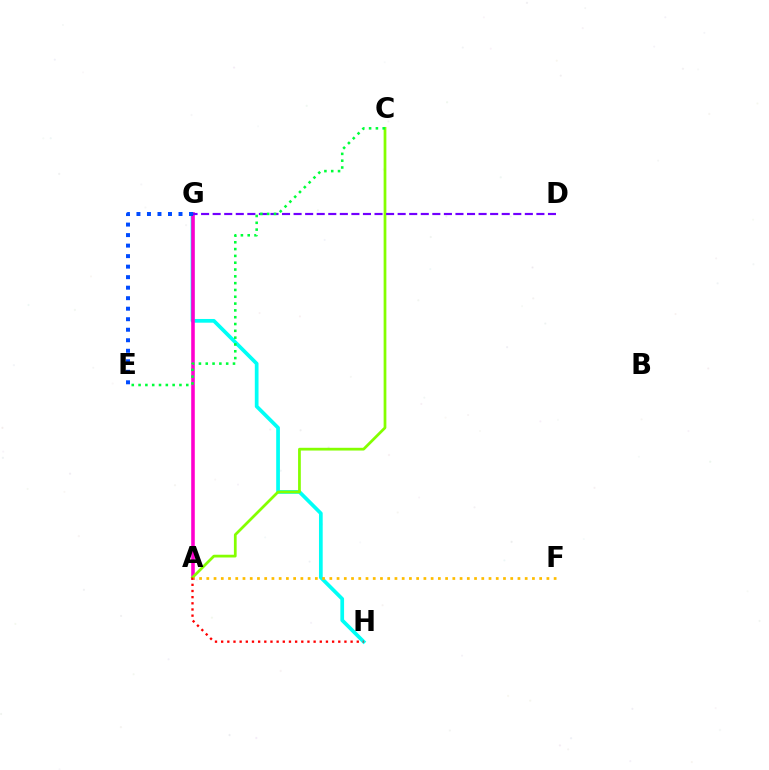{('G', 'H'): [{'color': '#00fff6', 'line_style': 'solid', 'thickness': 2.67}], ('A', 'G'): [{'color': '#ff00cf', 'line_style': 'solid', 'thickness': 2.58}], ('A', 'C'): [{'color': '#84ff00', 'line_style': 'solid', 'thickness': 1.98}], ('A', 'H'): [{'color': '#ff0000', 'line_style': 'dotted', 'thickness': 1.67}], ('D', 'G'): [{'color': '#7200ff', 'line_style': 'dashed', 'thickness': 1.57}], ('E', 'G'): [{'color': '#004bff', 'line_style': 'dotted', 'thickness': 2.86}], ('C', 'E'): [{'color': '#00ff39', 'line_style': 'dotted', 'thickness': 1.85}], ('A', 'F'): [{'color': '#ffbd00', 'line_style': 'dotted', 'thickness': 1.97}]}